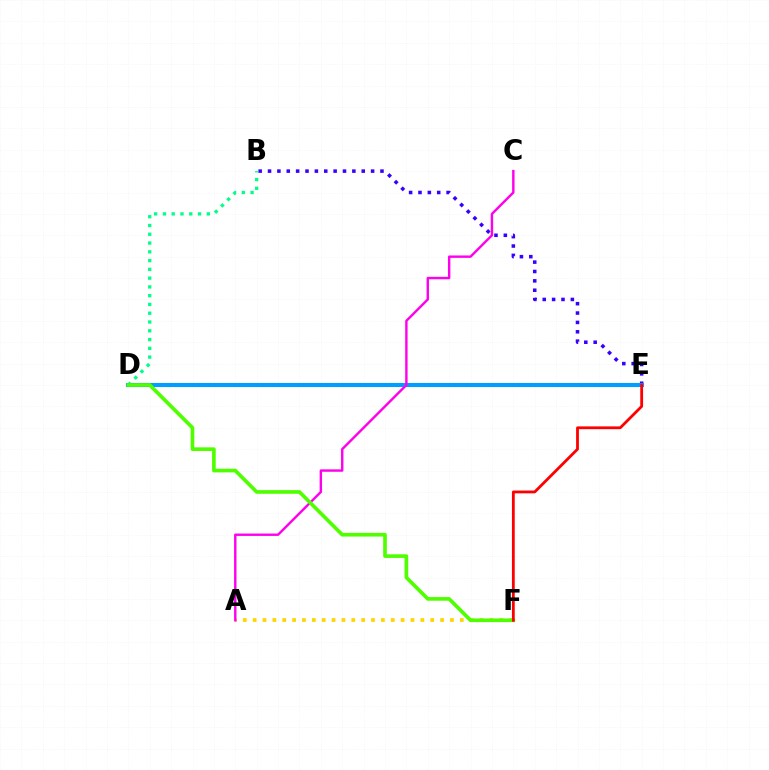{('A', 'F'): [{'color': '#ffd500', 'line_style': 'dotted', 'thickness': 2.68}], ('B', 'E'): [{'color': '#3700ff', 'line_style': 'dotted', 'thickness': 2.55}], ('B', 'D'): [{'color': '#00ff86', 'line_style': 'dotted', 'thickness': 2.38}], ('D', 'E'): [{'color': '#009eff', 'line_style': 'solid', 'thickness': 2.93}], ('A', 'C'): [{'color': '#ff00ed', 'line_style': 'solid', 'thickness': 1.73}], ('D', 'F'): [{'color': '#4fff00', 'line_style': 'solid', 'thickness': 2.63}], ('E', 'F'): [{'color': '#ff0000', 'line_style': 'solid', 'thickness': 2.02}]}